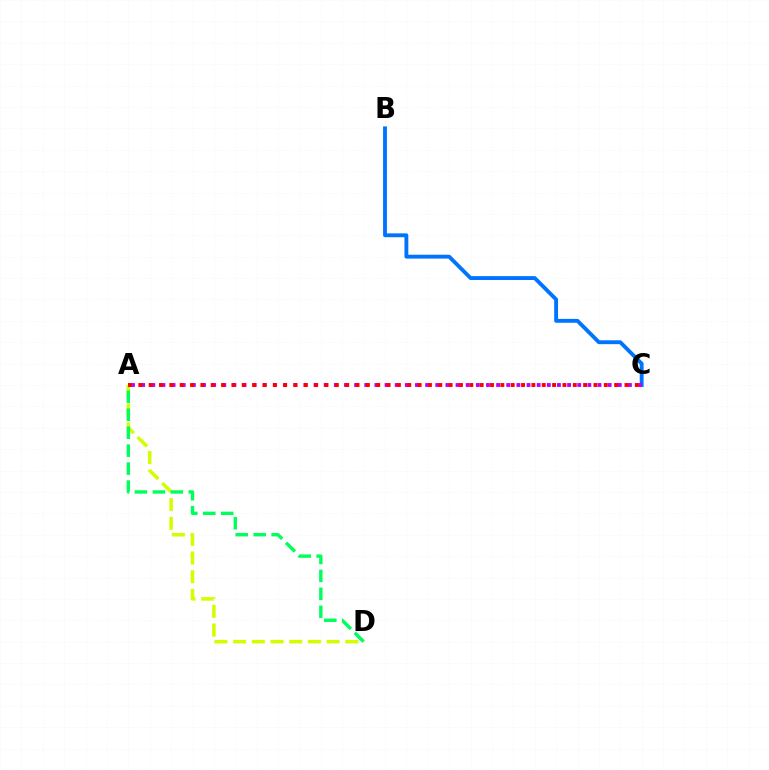{('B', 'C'): [{'color': '#0074ff', 'line_style': 'solid', 'thickness': 2.78}], ('A', 'D'): [{'color': '#d1ff00', 'line_style': 'dashed', 'thickness': 2.54}, {'color': '#00ff5c', 'line_style': 'dashed', 'thickness': 2.44}], ('A', 'C'): [{'color': '#b900ff', 'line_style': 'dotted', 'thickness': 2.76}, {'color': '#ff0000', 'line_style': 'dotted', 'thickness': 2.81}]}